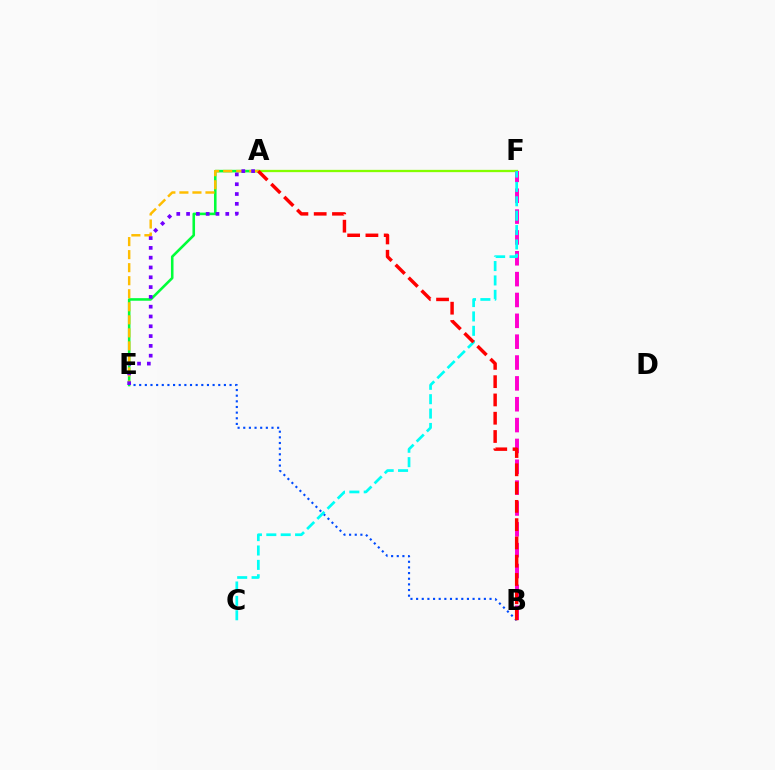{('B', 'E'): [{'color': '#004bff', 'line_style': 'dotted', 'thickness': 1.53}], ('A', 'E'): [{'color': '#00ff39', 'line_style': 'solid', 'thickness': 1.86}, {'color': '#ffbd00', 'line_style': 'dashed', 'thickness': 1.77}, {'color': '#7200ff', 'line_style': 'dotted', 'thickness': 2.66}], ('A', 'F'): [{'color': '#84ff00', 'line_style': 'solid', 'thickness': 1.65}], ('B', 'F'): [{'color': '#ff00cf', 'line_style': 'dashed', 'thickness': 2.83}], ('C', 'F'): [{'color': '#00fff6', 'line_style': 'dashed', 'thickness': 1.95}], ('A', 'B'): [{'color': '#ff0000', 'line_style': 'dashed', 'thickness': 2.48}]}